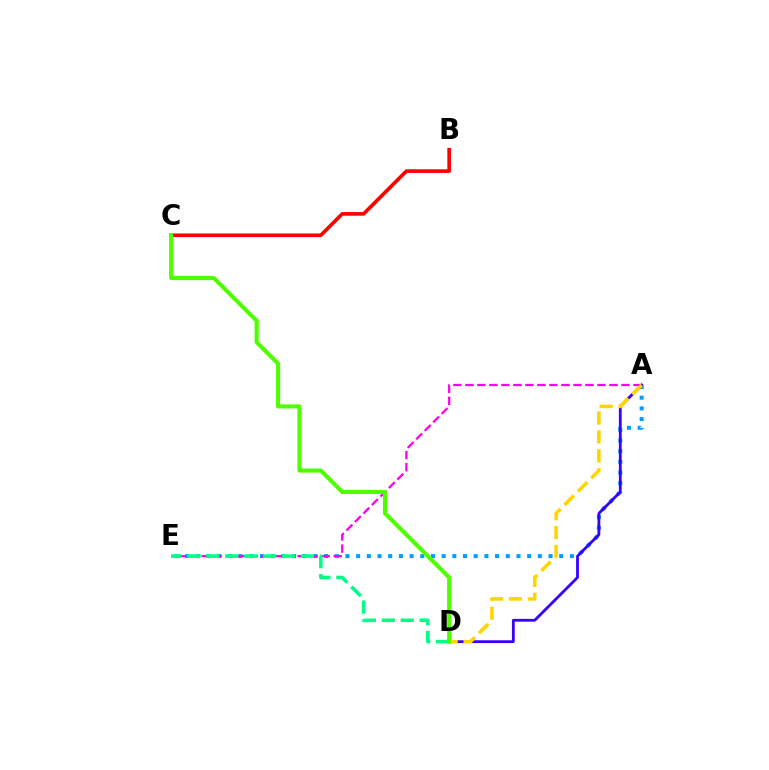{('A', 'E'): [{'color': '#009eff', 'line_style': 'dotted', 'thickness': 2.9}, {'color': '#ff00ed', 'line_style': 'dashed', 'thickness': 1.63}], ('A', 'D'): [{'color': '#3700ff', 'line_style': 'solid', 'thickness': 2.02}, {'color': '#ffd500', 'line_style': 'dashed', 'thickness': 2.57}], ('D', 'E'): [{'color': '#00ff86', 'line_style': 'dashed', 'thickness': 2.57}], ('B', 'C'): [{'color': '#ff0000', 'line_style': 'solid', 'thickness': 2.63}], ('C', 'D'): [{'color': '#4fff00', 'line_style': 'solid', 'thickness': 2.96}]}